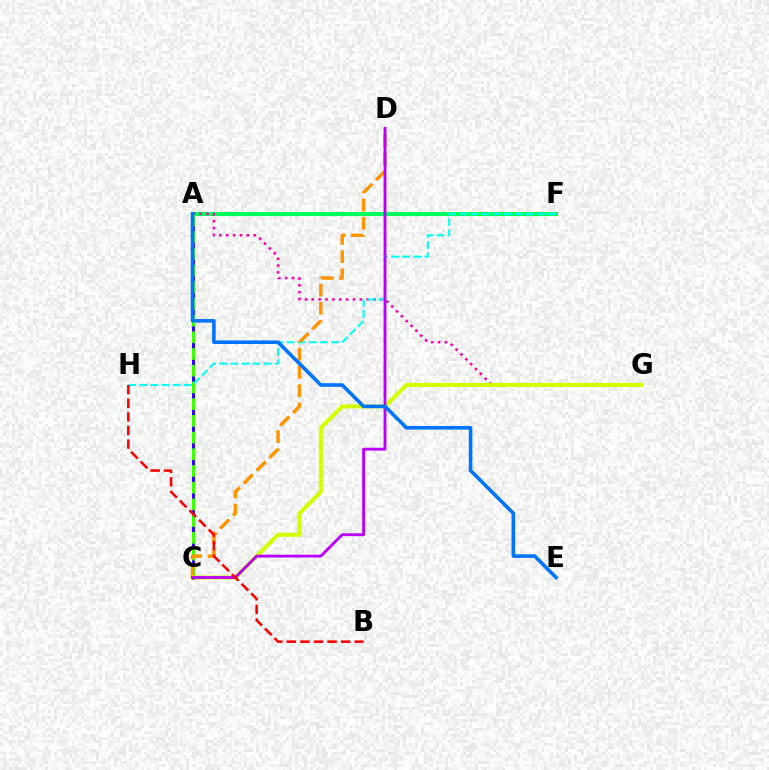{('A', 'F'): [{'color': '#00ff5c', 'line_style': 'solid', 'thickness': 2.96}], ('A', 'G'): [{'color': '#ff00ac', 'line_style': 'dotted', 'thickness': 1.86}], ('A', 'C'): [{'color': '#2500ff', 'line_style': 'solid', 'thickness': 2.11}, {'color': '#3dff00', 'line_style': 'dashed', 'thickness': 2.27}], ('F', 'H'): [{'color': '#00fff6', 'line_style': 'dashed', 'thickness': 1.51}], ('C', 'D'): [{'color': '#ff9400', 'line_style': 'dashed', 'thickness': 2.48}, {'color': '#b900ff', 'line_style': 'solid', 'thickness': 2.05}], ('C', 'G'): [{'color': '#d1ff00', 'line_style': 'solid', 'thickness': 2.93}], ('B', 'H'): [{'color': '#ff0000', 'line_style': 'dashed', 'thickness': 1.85}], ('A', 'E'): [{'color': '#0074ff', 'line_style': 'solid', 'thickness': 2.59}]}